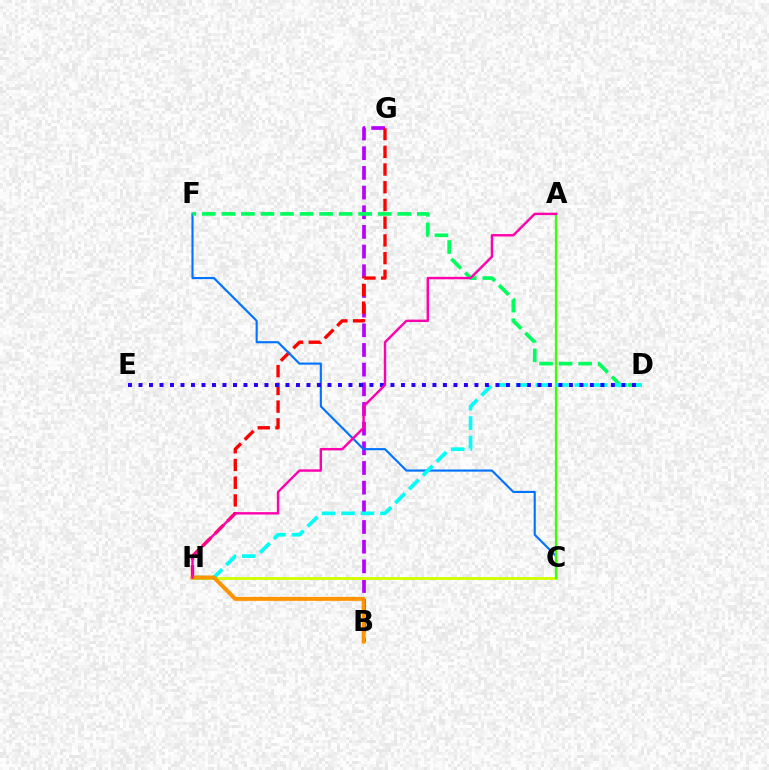{('B', 'G'): [{'color': '#b900ff', 'line_style': 'dashed', 'thickness': 2.67}], ('G', 'H'): [{'color': '#ff0000', 'line_style': 'dashed', 'thickness': 2.41}], ('C', 'F'): [{'color': '#0074ff', 'line_style': 'solid', 'thickness': 1.54}], ('D', 'F'): [{'color': '#00ff5c', 'line_style': 'dashed', 'thickness': 2.65}], ('C', 'H'): [{'color': '#d1ff00', 'line_style': 'solid', 'thickness': 2.09}], ('A', 'C'): [{'color': '#3dff00', 'line_style': 'solid', 'thickness': 1.62}], ('D', 'H'): [{'color': '#00fff6', 'line_style': 'dashed', 'thickness': 2.65}], ('B', 'H'): [{'color': '#ff9400', 'line_style': 'solid', 'thickness': 2.85}], ('D', 'E'): [{'color': '#2500ff', 'line_style': 'dotted', 'thickness': 2.85}], ('A', 'H'): [{'color': '#ff00ac', 'line_style': 'solid', 'thickness': 1.73}]}